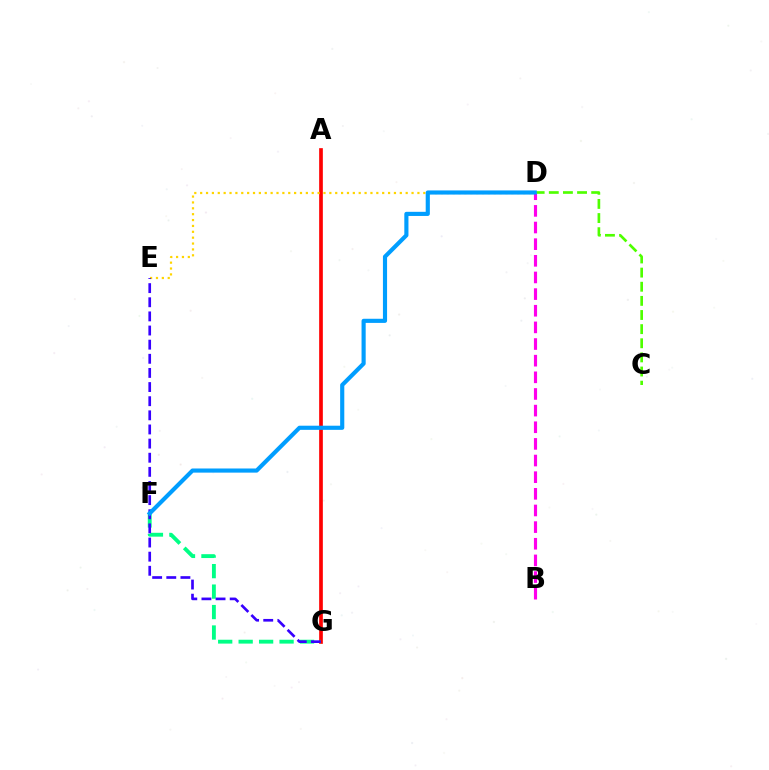{('A', 'G'): [{'color': '#ff0000', 'line_style': 'solid', 'thickness': 2.65}], ('F', 'G'): [{'color': '#00ff86', 'line_style': 'dashed', 'thickness': 2.78}], ('D', 'E'): [{'color': '#ffd500', 'line_style': 'dotted', 'thickness': 1.6}], ('E', 'G'): [{'color': '#3700ff', 'line_style': 'dashed', 'thickness': 1.92}], ('C', 'D'): [{'color': '#4fff00', 'line_style': 'dashed', 'thickness': 1.92}], ('B', 'D'): [{'color': '#ff00ed', 'line_style': 'dashed', 'thickness': 2.26}], ('D', 'F'): [{'color': '#009eff', 'line_style': 'solid', 'thickness': 2.98}]}